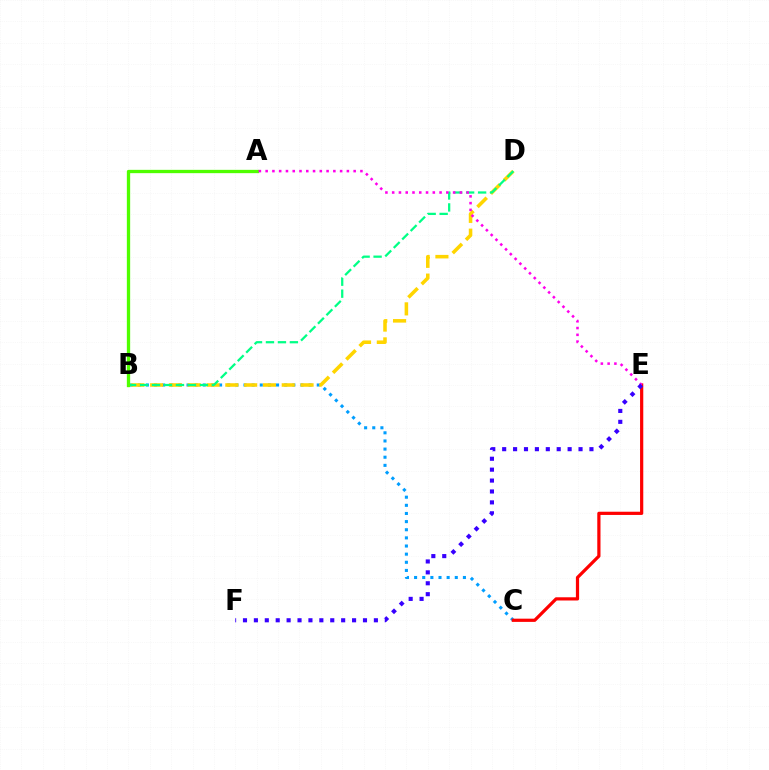{('B', 'C'): [{'color': '#009eff', 'line_style': 'dotted', 'thickness': 2.21}], ('B', 'D'): [{'color': '#ffd500', 'line_style': 'dashed', 'thickness': 2.55}, {'color': '#00ff86', 'line_style': 'dashed', 'thickness': 1.63}], ('C', 'E'): [{'color': '#ff0000', 'line_style': 'solid', 'thickness': 2.32}], ('A', 'B'): [{'color': '#4fff00', 'line_style': 'solid', 'thickness': 2.38}], ('A', 'E'): [{'color': '#ff00ed', 'line_style': 'dotted', 'thickness': 1.84}], ('E', 'F'): [{'color': '#3700ff', 'line_style': 'dotted', 'thickness': 2.96}]}